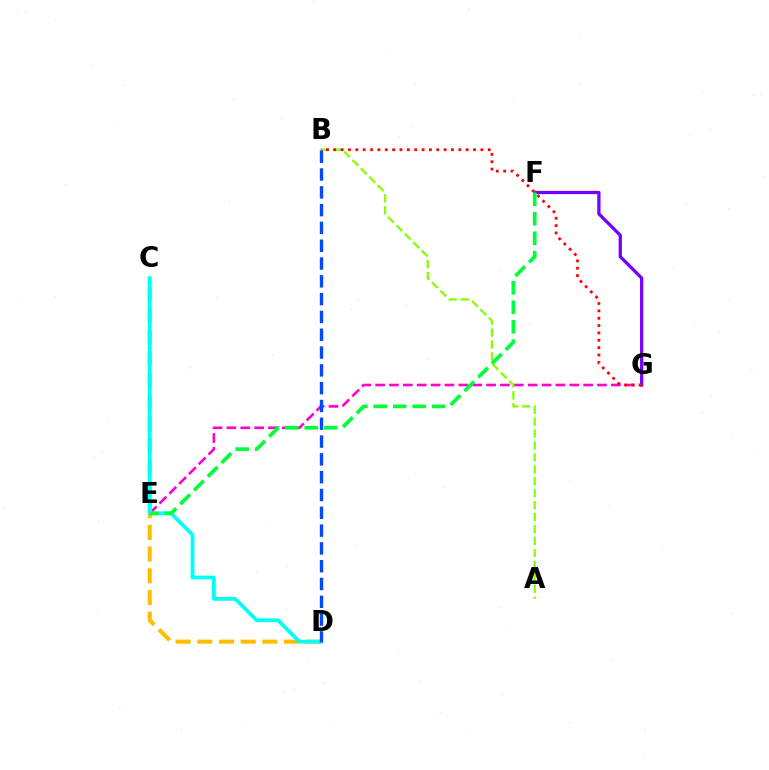{('F', 'G'): [{'color': '#7200ff', 'line_style': 'solid', 'thickness': 2.34}], ('E', 'G'): [{'color': '#ff00cf', 'line_style': 'dashed', 'thickness': 1.88}], ('A', 'B'): [{'color': '#84ff00', 'line_style': 'dashed', 'thickness': 1.62}], ('B', 'G'): [{'color': '#ff0000', 'line_style': 'dotted', 'thickness': 2.0}], ('C', 'D'): [{'color': '#ffbd00', 'line_style': 'dashed', 'thickness': 2.95}, {'color': '#00fff6', 'line_style': 'solid', 'thickness': 2.72}], ('E', 'F'): [{'color': '#00ff39', 'line_style': 'dashed', 'thickness': 2.64}], ('B', 'D'): [{'color': '#004bff', 'line_style': 'dashed', 'thickness': 2.42}]}